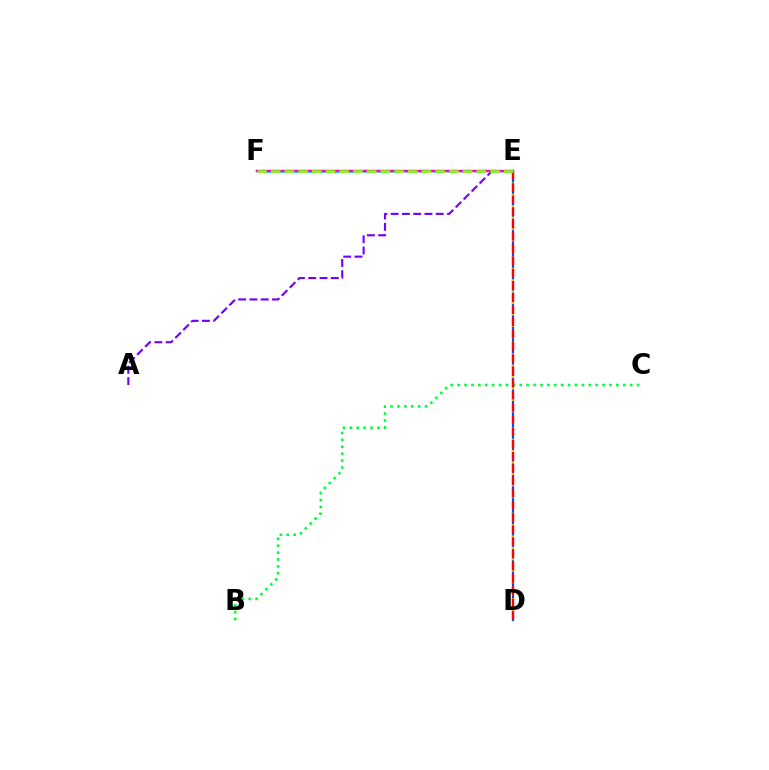{('D', 'E'): [{'color': '#004bff', 'line_style': 'solid', 'thickness': 1.57}, {'color': '#ffbd00', 'line_style': 'dotted', 'thickness': 1.55}, {'color': '#ff0000', 'line_style': 'dashed', 'thickness': 1.66}], ('B', 'C'): [{'color': '#00ff39', 'line_style': 'dotted', 'thickness': 1.88}], ('E', 'F'): [{'color': '#00fff6', 'line_style': 'dashed', 'thickness': 1.92}, {'color': '#ff00cf', 'line_style': 'solid', 'thickness': 1.78}, {'color': '#84ff00', 'line_style': 'dashed', 'thickness': 1.86}], ('A', 'E'): [{'color': '#7200ff', 'line_style': 'dashed', 'thickness': 1.53}]}